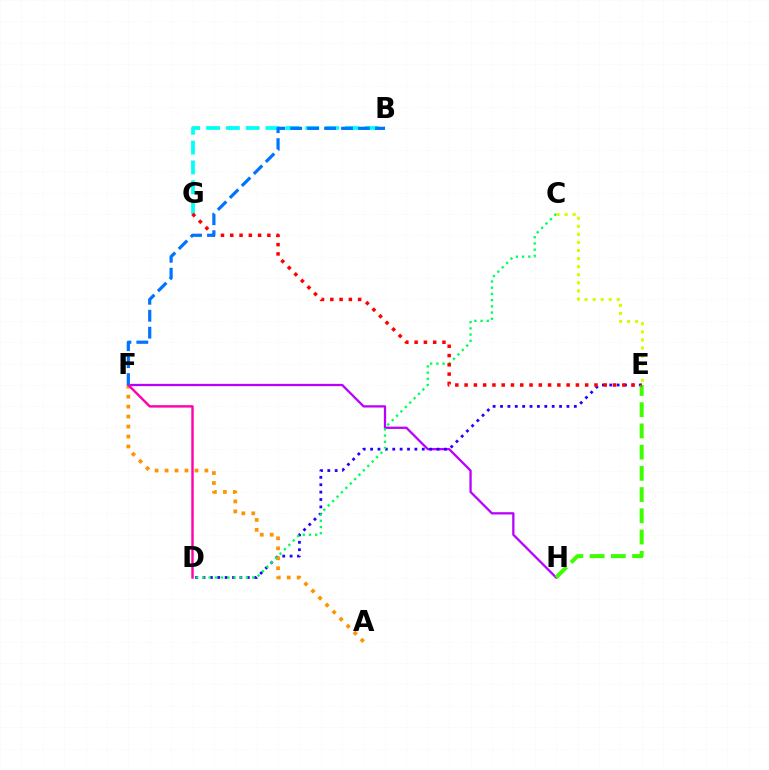{('F', 'H'): [{'color': '#b900ff', 'line_style': 'solid', 'thickness': 1.63}], ('B', 'G'): [{'color': '#00fff6', 'line_style': 'dashed', 'thickness': 2.69}], ('D', 'E'): [{'color': '#2500ff', 'line_style': 'dotted', 'thickness': 2.01}], ('A', 'F'): [{'color': '#ff9400', 'line_style': 'dotted', 'thickness': 2.71}], ('D', 'F'): [{'color': '#ff00ac', 'line_style': 'solid', 'thickness': 1.73}], ('C', 'D'): [{'color': '#00ff5c', 'line_style': 'dotted', 'thickness': 1.69}], ('E', 'H'): [{'color': '#3dff00', 'line_style': 'dashed', 'thickness': 2.88}], ('E', 'G'): [{'color': '#ff0000', 'line_style': 'dotted', 'thickness': 2.52}], ('B', 'F'): [{'color': '#0074ff', 'line_style': 'dashed', 'thickness': 2.3}], ('C', 'E'): [{'color': '#d1ff00', 'line_style': 'dotted', 'thickness': 2.19}]}